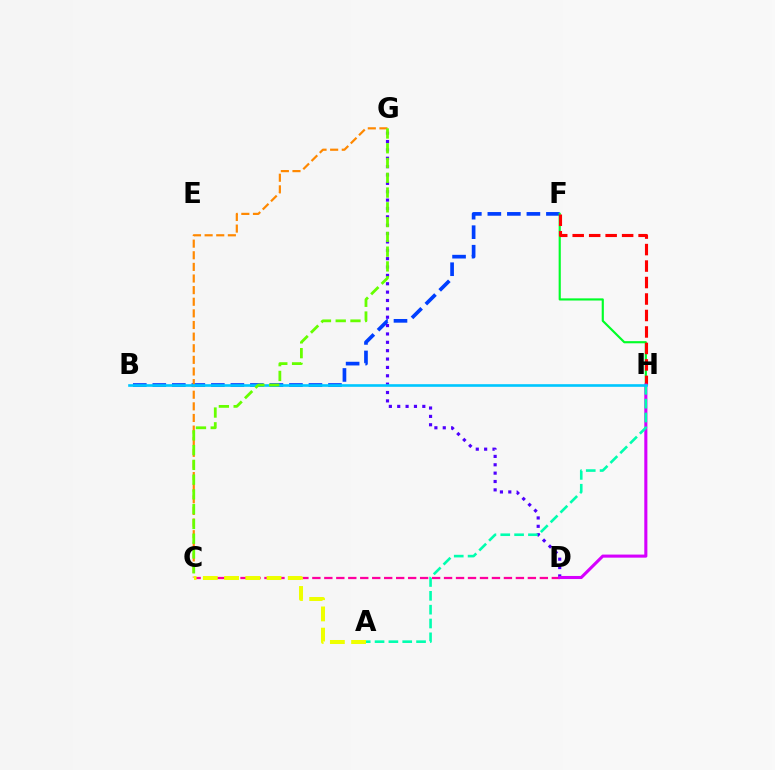{('B', 'F'): [{'color': '#003fff', 'line_style': 'dashed', 'thickness': 2.65}], ('C', 'D'): [{'color': '#ff00a0', 'line_style': 'dashed', 'thickness': 1.63}], ('D', 'G'): [{'color': '#4f00ff', 'line_style': 'dotted', 'thickness': 2.27}], ('C', 'G'): [{'color': '#ff8800', 'line_style': 'dashed', 'thickness': 1.58}, {'color': '#66ff00', 'line_style': 'dashed', 'thickness': 2.01}], ('F', 'H'): [{'color': '#00ff27', 'line_style': 'solid', 'thickness': 1.55}, {'color': '#ff0000', 'line_style': 'dashed', 'thickness': 2.24}], ('D', 'H'): [{'color': '#d600ff', 'line_style': 'solid', 'thickness': 2.22}], ('A', 'H'): [{'color': '#00ffaf', 'line_style': 'dashed', 'thickness': 1.88}], ('B', 'H'): [{'color': '#00c7ff', 'line_style': 'solid', 'thickness': 1.9}], ('A', 'C'): [{'color': '#eeff00', 'line_style': 'dashed', 'thickness': 2.88}]}